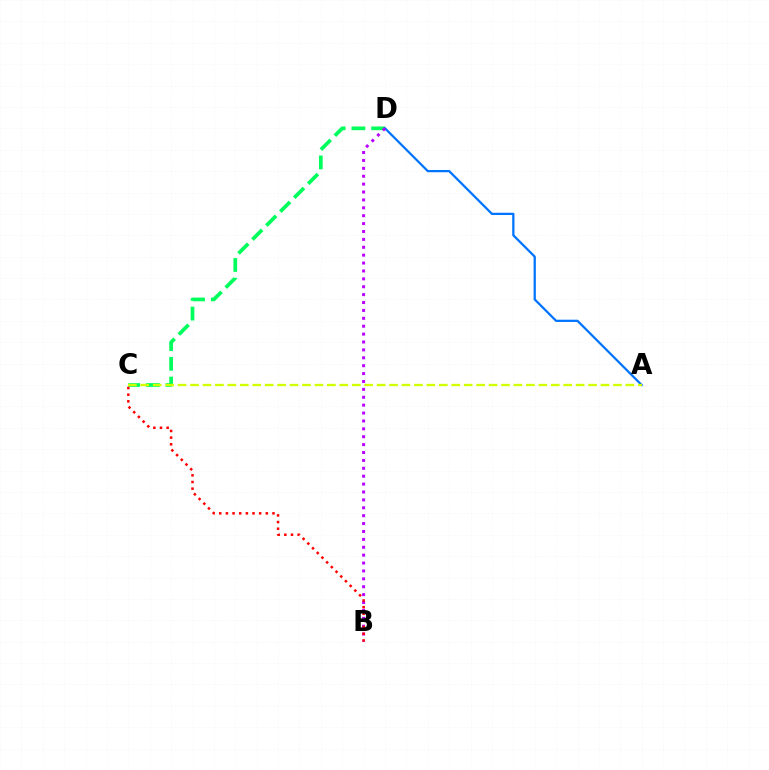{('C', 'D'): [{'color': '#00ff5c', 'line_style': 'dashed', 'thickness': 2.68}], ('A', 'D'): [{'color': '#0074ff', 'line_style': 'solid', 'thickness': 1.63}], ('A', 'C'): [{'color': '#d1ff00', 'line_style': 'dashed', 'thickness': 1.69}], ('B', 'D'): [{'color': '#b900ff', 'line_style': 'dotted', 'thickness': 2.14}], ('B', 'C'): [{'color': '#ff0000', 'line_style': 'dotted', 'thickness': 1.81}]}